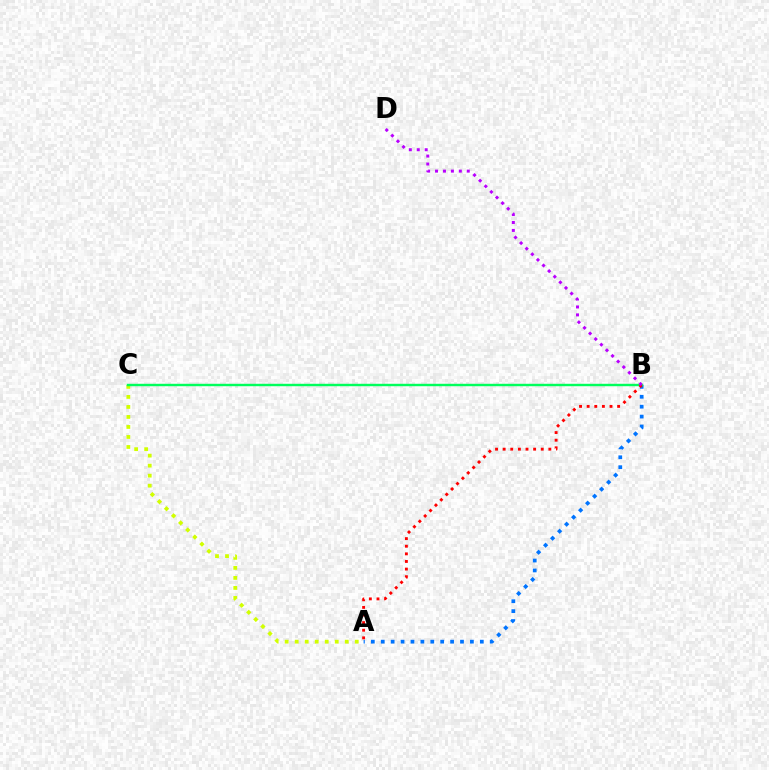{('A', 'B'): [{'color': '#0074ff', 'line_style': 'dotted', 'thickness': 2.69}, {'color': '#ff0000', 'line_style': 'dotted', 'thickness': 2.07}], ('A', 'C'): [{'color': '#d1ff00', 'line_style': 'dotted', 'thickness': 2.72}], ('B', 'C'): [{'color': '#00ff5c', 'line_style': 'solid', 'thickness': 1.75}], ('B', 'D'): [{'color': '#b900ff', 'line_style': 'dotted', 'thickness': 2.16}]}